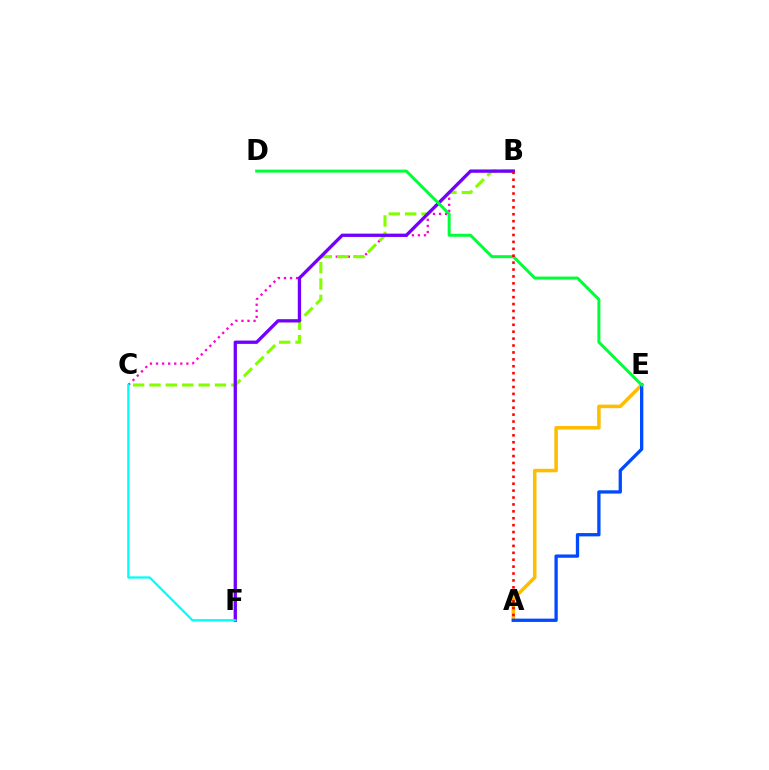{('B', 'C'): [{'color': '#ff00cf', 'line_style': 'dotted', 'thickness': 1.65}, {'color': '#84ff00', 'line_style': 'dashed', 'thickness': 2.22}], ('A', 'E'): [{'color': '#ffbd00', 'line_style': 'solid', 'thickness': 2.54}, {'color': '#004bff', 'line_style': 'solid', 'thickness': 2.38}], ('B', 'F'): [{'color': '#7200ff', 'line_style': 'solid', 'thickness': 2.38}], ('D', 'E'): [{'color': '#00ff39', 'line_style': 'solid', 'thickness': 2.16}], ('C', 'F'): [{'color': '#00fff6', 'line_style': 'solid', 'thickness': 1.63}], ('A', 'B'): [{'color': '#ff0000', 'line_style': 'dotted', 'thickness': 1.88}]}